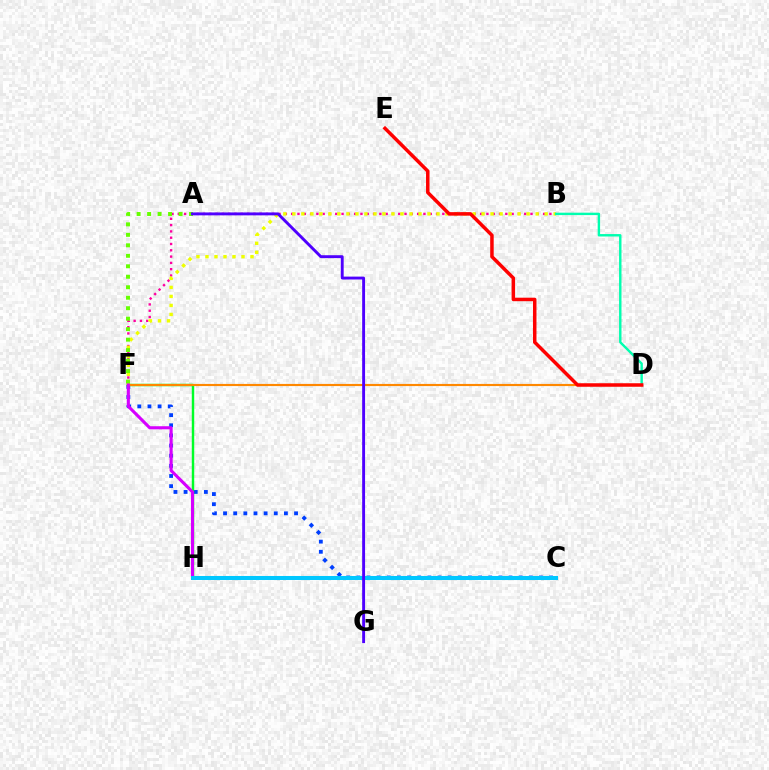{('C', 'F'): [{'color': '#003fff', 'line_style': 'dotted', 'thickness': 2.76}], ('B', 'F'): [{'color': '#ff00a0', 'line_style': 'dotted', 'thickness': 1.71}, {'color': '#eeff00', 'line_style': 'dotted', 'thickness': 2.45}], ('F', 'H'): [{'color': '#00ff27', 'line_style': 'solid', 'thickness': 1.76}, {'color': '#d600ff', 'line_style': 'solid', 'thickness': 2.23}], ('B', 'D'): [{'color': '#00ffaf', 'line_style': 'solid', 'thickness': 1.74}], ('A', 'F'): [{'color': '#66ff00', 'line_style': 'dotted', 'thickness': 2.85}], ('D', 'F'): [{'color': '#ff8800', 'line_style': 'solid', 'thickness': 1.55}], ('D', 'E'): [{'color': '#ff0000', 'line_style': 'solid', 'thickness': 2.51}], ('C', 'H'): [{'color': '#00c7ff', 'line_style': 'solid', 'thickness': 2.9}], ('A', 'G'): [{'color': '#4f00ff', 'line_style': 'solid', 'thickness': 2.08}]}